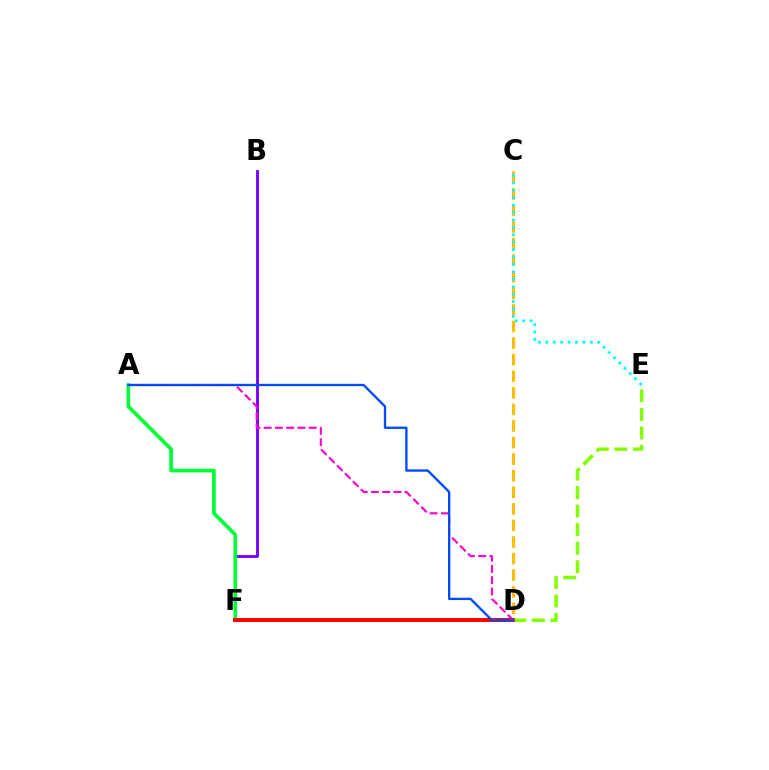{('B', 'F'): [{'color': '#7200ff', 'line_style': 'solid', 'thickness': 2.06}], ('A', 'D'): [{'color': '#ff00cf', 'line_style': 'dashed', 'thickness': 1.53}, {'color': '#004bff', 'line_style': 'solid', 'thickness': 1.68}], ('D', 'E'): [{'color': '#84ff00', 'line_style': 'dashed', 'thickness': 2.52}], ('A', 'F'): [{'color': '#00ff39', 'line_style': 'solid', 'thickness': 2.65}], ('D', 'F'): [{'color': '#ff0000', 'line_style': 'solid', 'thickness': 2.83}], ('C', 'D'): [{'color': '#ffbd00', 'line_style': 'dashed', 'thickness': 2.25}], ('C', 'E'): [{'color': '#00fff6', 'line_style': 'dotted', 'thickness': 2.01}]}